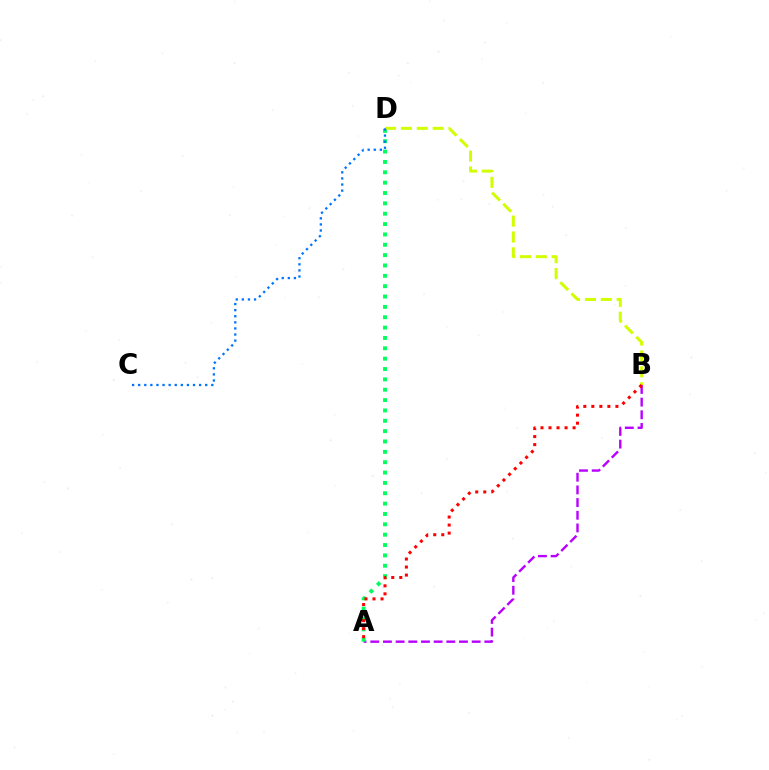{('A', 'B'): [{'color': '#b900ff', 'line_style': 'dashed', 'thickness': 1.72}, {'color': '#ff0000', 'line_style': 'dotted', 'thickness': 2.18}], ('A', 'D'): [{'color': '#00ff5c', 'line_style': 'dotted', 'thickness': 2.81}], ('B', 'D'): [{'color': '#d1ff00', 'line_style': 'dashed', 'thickness': 2.16}], ('C', 'D'): [{'color': '#0074ff', 'line_style': 'dotted', 'thickness': 1.66}]}